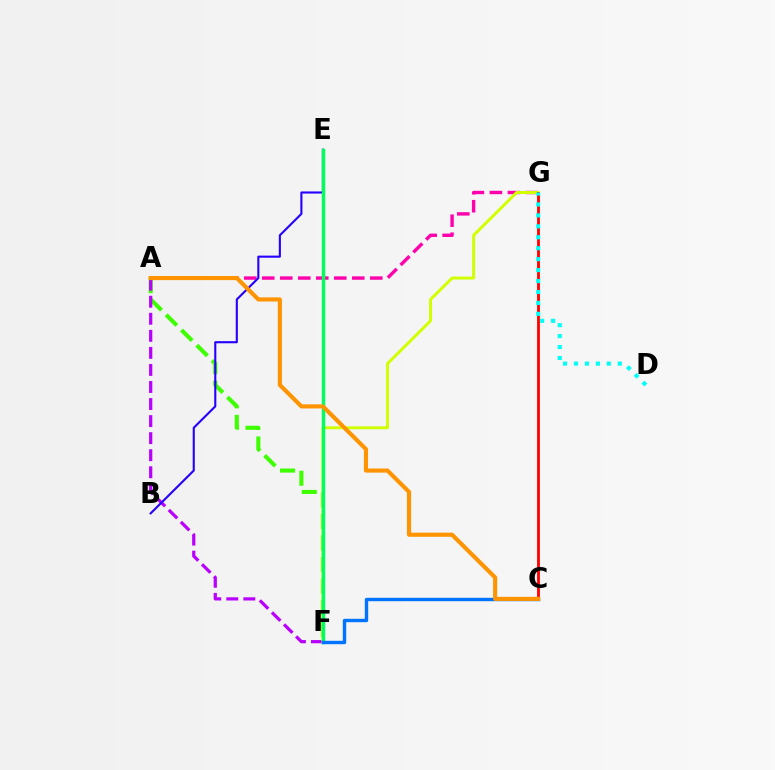{('A', 'F'): [{'color': '#3dff00', 'line_style': 'dashed', 'thickness': 2.93}, {'color': '#b900ff', 'line_style': 'dashed', 'thickness': 2.32}], ('A', 'G'): [{'color': '#ff00ac', 'line_style': 'dashed', 'thickness': 2.45}], ('B', 'E'): [{'color': '#2500ff', 'line_style': 'solid', 'thickness': 1.52}], ('F', 'G'): [{'color': '#d1ff00', 'line_style': 'solid', 'thickness': 2.13}], ('E', 'F'): [{'color': '#00ff5c', 'line_style': 'solid', 'thickness': 2.46}], ('C', 'G'): [{'color': '#ff0000', 'line_style': 'solid', 'thickness': 2.01}], ('C', 'F'): [{'color': '#0074ff', 'line_style': 'solid', 'thickness': 2.45}], ('A', 'C'): [{'color': '#ff9400', 'line_style': 'solid', 'thickness': 2.97}], ('D', 'G'): [{'color': '#00fff6', 'line_style': 'dotted', 'thickness': 2.97}]}